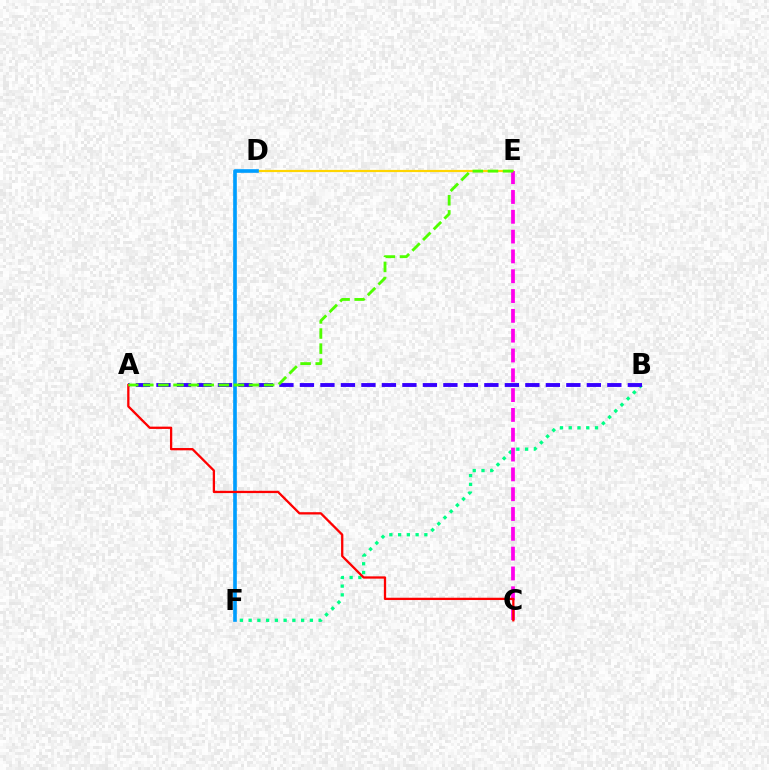{('D', 'E'): [{'color': '#ffd500', 'line_style': 'solid', 'thickness': 1.57}], ('B', 'F'): [{'color': '#00ff86', 'line_style': 'dotted', 'thickness': 2.38}], ('C', 'E'): [{'color': '#ff00ed', 'line_style': 'dashed', 'thickness': 2.69}], ('A', 'B'): [{'color': '#3700ff', 'line_style': 'dashed', 'thickness': 2.78}], ('D', 'F'): [{'color': '#009eff', 'line_style': 'solid', 'thickness': 2.63}], ('A', 'C'): [{'color': '#ff0000', 'line_style': 'solid', 'thickness': 1.65}], ('A', 'E'): [{'color': '#4fff00', 'line_style': 'dashed', 'thickness': 2.05}]}